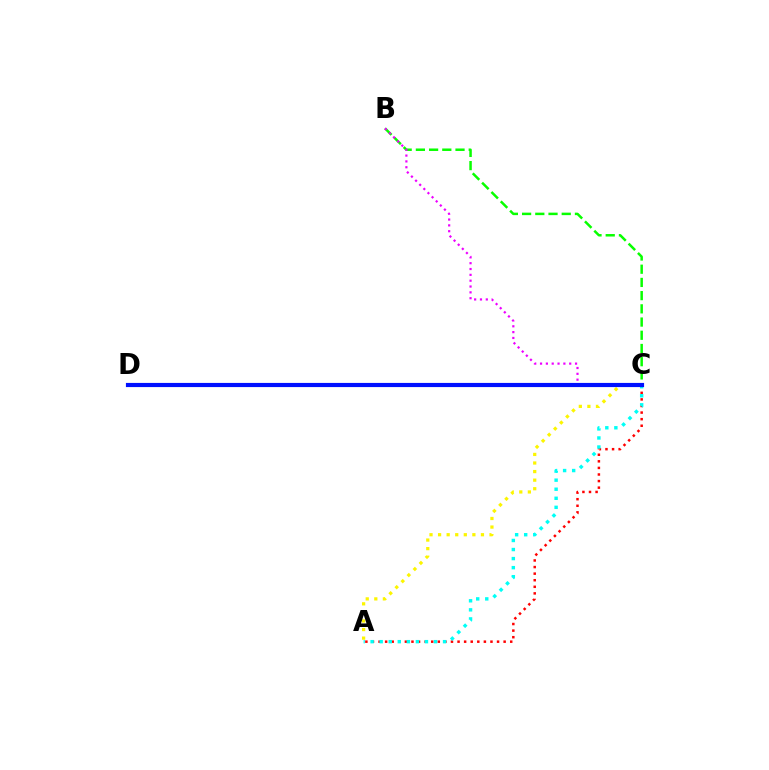{('A', 'C'): [{'color': '#ff0000', 'line_style': 'dotted', 'thickness': 1.79}, {'color': '#00fff6', 'line_style': 'dotted', 'thickness': 2.46}, {'color': '#fcf500', 'line_style': 'dotted', 'thickness': 2.33}], ('B', 'C'): [{'color': '#08ff00', 'line_style': 'dashed', 'thickness': 1.79}, {'color': '#ee00ff', 'line_style': 'dotted', 'thickness': 1.59}], ('C', 'D'): [{'color': '#0010ff', 'line_style': 'solid', 'thickness': 3.0}]}